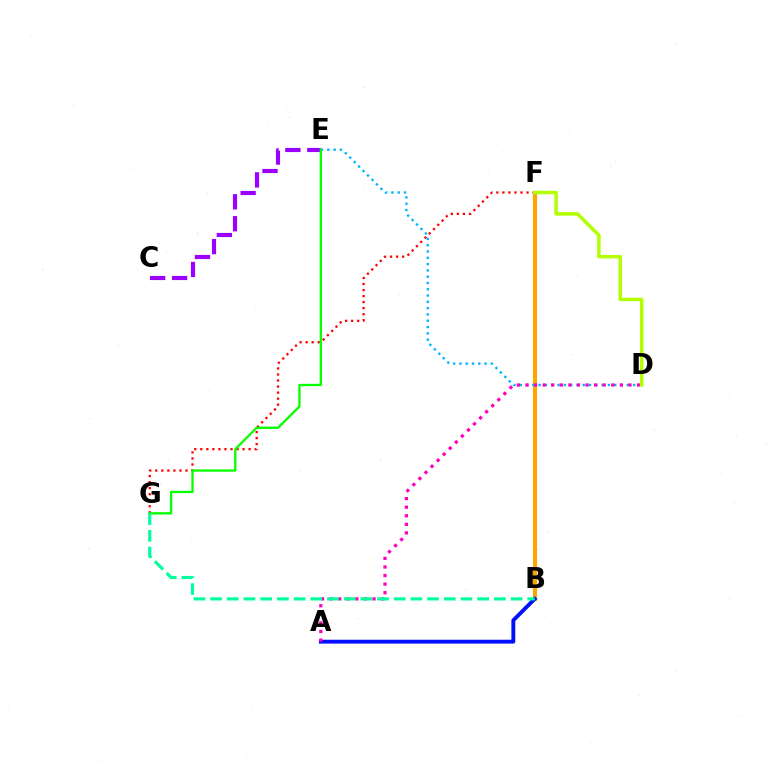{('F', 'G'): [{'color': '#ff0000', 'line_style': 'dotted', 'thickness': 1.64}], ('B', 'F'): [{'color': '#ffa500', 'line_style': 'solid', 'thickness': 2.97}], ('D', 'E'): [{'color': '#00b5ff', 'line_style': 'dotted', 'thickness': 1.71}], ('A', 'B'): [{'color': '#0010ff', 'line_style': 'solid', 'thickness': 2.79}], ('C', 'E'): [{'color': '#9b00ff', 'line_style': 'dashed', 'thickness': 2.98}], ('E', 'G'): [{'color': '#08ff00', 'line_style': 'solid', 'thickness': 1.67}], ('A', 'D'): [{'color': '#ff00bd', 'line_style': 'dotted', 'thickness': 2.33}], ('B', 'G'): [{'color': '#00ff9d', 'line_style': 'dashed', 'thickness': 2.27}], ('D', 'F'): [{'color': '#b3ff00', 'line_style': 'solid', 'thickness': 2.51}]}